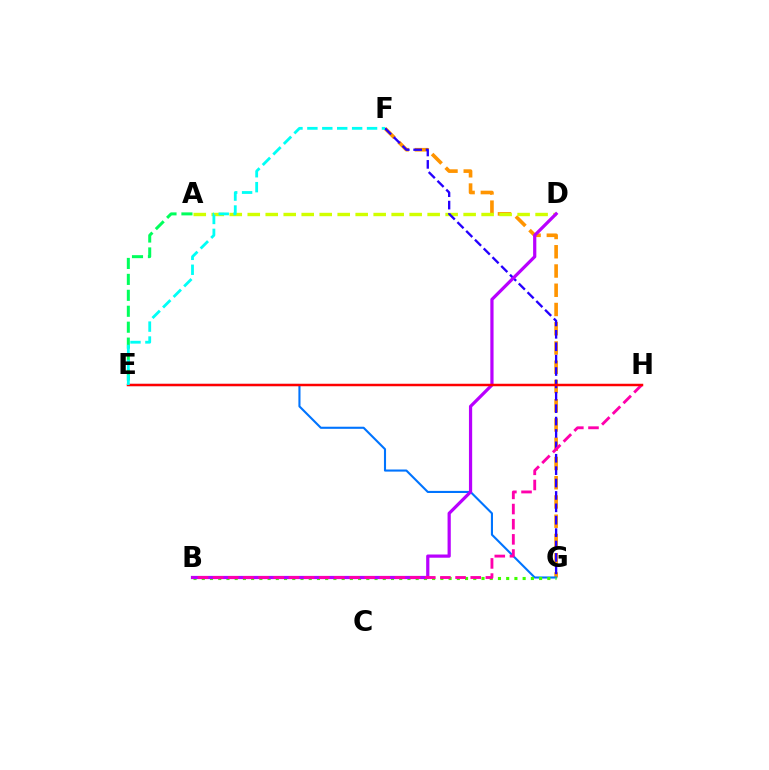{('F', 'G'): [{'color': '#ff9400', 'line_style': 'dashed', 'thickness': 2.61}, {'color': '#2500ff', 'line_style': 'dashed', 'thickness': 1.68}], ('E', 'G'): [{'color': '#0074ff', 'line_style': 'solid', 'thickness': 1.51}], ('A', 'E'): [{'color': '#00ff5c', 'line_style': 'dashed', 'thickness': 2.17}], ('B', 'G'): [{'color': '#3dff00', 'line_style': 'dotted', 'thickness': 2.24}], ('A', 'D'): [{'color': '#d1ff00', 'line_style': 'dashed', 'thickness': 2.44}], ('B', 'D'): [{'color': '#b900ff', 'line_style': 'solid', 'thickness': 2.32}], ('B', 'H'): [{'color': '#ff00ac', 'line_style': 'dashed', 'thickness': 2.06}], ('E', 'H'): [{'color': '#ff0000', 'line_style': 'solid', 'thickness': 1.79}], ('E', 'F'): [{'color': '#00fff6', 'line_style': 'dashed', 'thickness': 2.03}]}